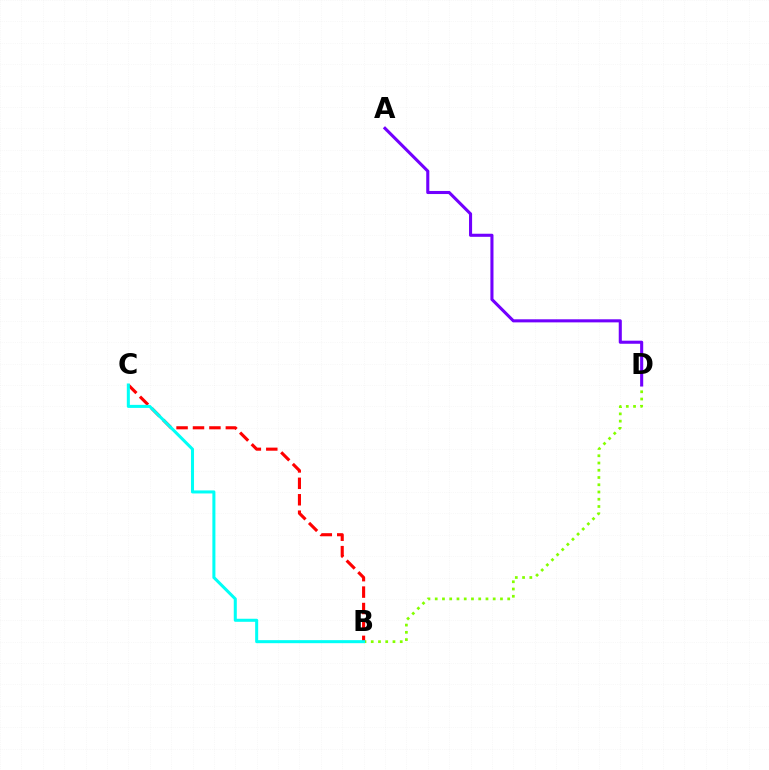{('B', 'D'): [{'color': '#84ff00', 'line_style': 'dotted', 'thickness': 1.97}], ('A', 'D'): [{'color': '#7200ff', 'line_style': 'solid', 'thickness': 2.22}], ('B', 'C'): [{'color': '#ff0000', 'line_style': 'dashed', 'thickness': 2.23}, {'color': '#00fff6', 'line_style': 'solid', 'thickness': 2.19}]}